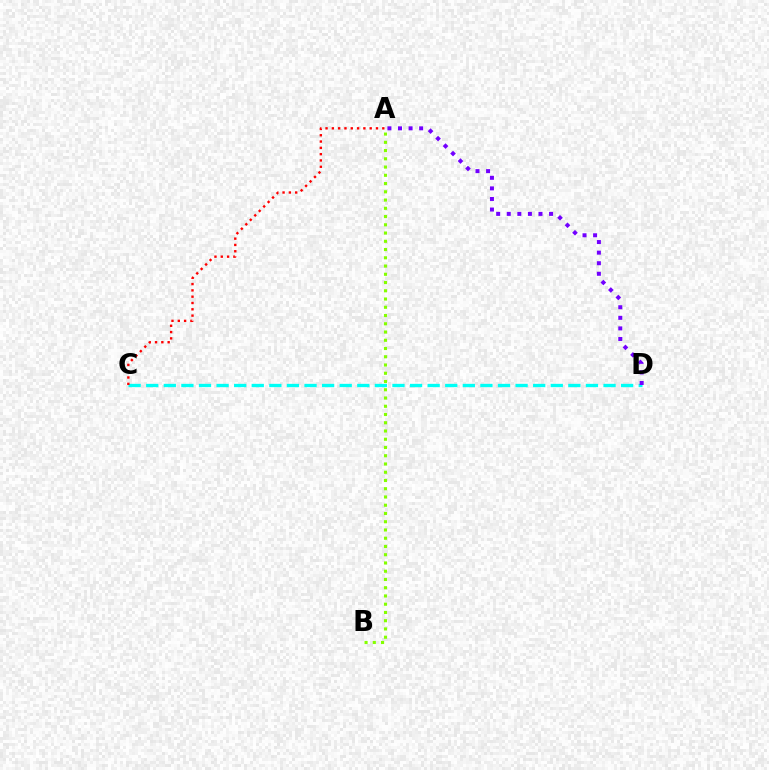{('C', 'D'): [{'color': '#00fff6', 'line_style': 'dashed', 'thickness': 2.39}], ('A', 'B'): [{'color': '#84ff00', 'line_style': 'dotted', 'thickness': 2.24}], ('A', 'C'): [{'color': '#ff0000', 'line_style': 'dotted', 'thickness': 1.71}], ('A', 'D'): [{'color': '#7200ff', 'line_style': 'dotted', 'thickness': 2.87}]}